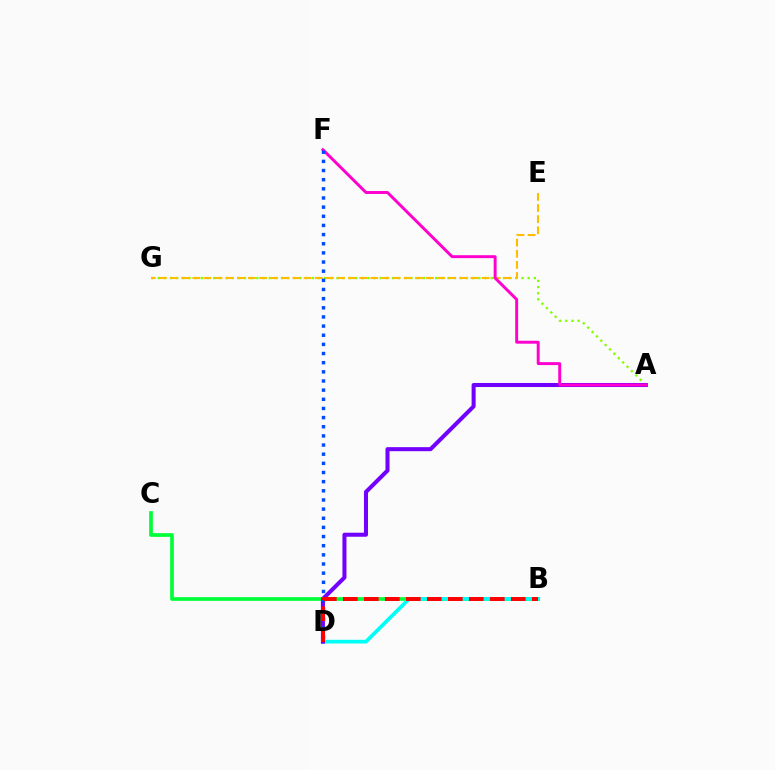{('B', 'C'): [{'color': '#00ff39', 'line_style': 'solid', 'thickness': 2.67}], ('A', 'G'): [{'color': '#84ff00', 'line_style': 'dotted', 'thickness': 1.68}], ('B', 'D'): [{'color': '#00fff6', 'line_style': 'solid', 'thickness': 2.68}, {'color': '#ff0000', 'line_style': 'dashed', 'thickness': 2.85}], ('E', 'G'): [{'color': '#ffbd00', 'line_style': 'dashed', 'thickness': 1.51}], ('A', 'D'): [{'color': '#7200ff', 'line_style': 'solid', 'thickness': 2.91}], ('A', 'F'): [{'color': '#ff00cf', 'line_style': 'solid', 'thickness': 2.12}], ('D', 'F'): [{'color': '#004bff', 'line_style': 'dotted', 'thickness': 2.49}]}